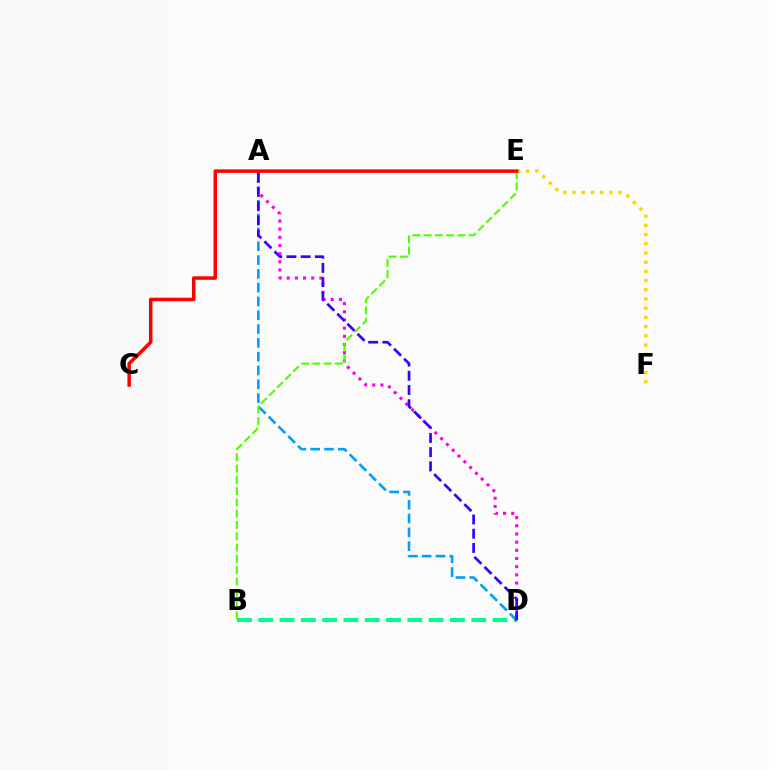{('A', 'D'): [{'color': '#ff00ed', 'line_style': 'dotted', 'thickness': 2.22}, {'color': '#009eff', 'line_style': 'dashed', 'thickness': 1.88}, {'color': '#3700ff', 'line_style': 'dashed', 'thickness': 1.93}], ('E', 'F'): [{'color': '#ffd500', 'line_style': 'dotted', 'thickness': 2.5}], ('B', 'D'): [{'color': '#00ff86', 'line_style': 'dashed', 'thickness': 2.89}], ('B', 'E'): [{'color': '#4fff00', 'line_style': 'dashed', 'thickness': 1.53}], ('C', 'E'): [{'color': '#ff0000', 'line_style': 'solid', 'thickness': 2.51}]}